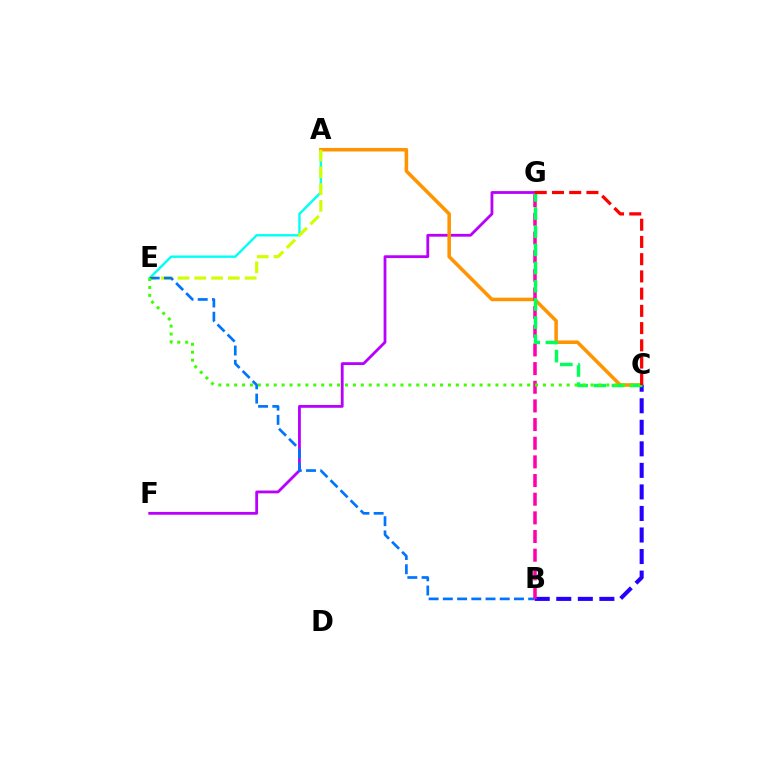{('F', 'G'): [{'color': '#b900ff', 'line_style': 'solid', 'thickness': 2.02}], ('A', 'E'): [{'color': '#00fff6', 'line_style': 'solid', 'thickness': 1.72}, {'color': '#d1ff00', 'line_style': 'dashed', 'thickness': 2.28}], ('A', 'C'): [{'color': '#ff9400', 'line_style': 'solid', 'thickness': 2.55}], ('B', 'C'): [{'color': '#2500ff', 'line_style': 'dashed', 'thickness': 2.93}], ('B', 'E'): [{'color': '#0074ff', 'line_style': 'dashed', 'thickness': 1.93}], ('B', 'G'): [{'color': '#ff00ac', 'line_style': 'dashed', 'thickness': 2.53}], ('C', 'G'): [{'color': '#00ff5c', 'line_style': 'dashed', 'thickness': 2.47}, {'color': '#ff0000', 'line_style': 'dashed', 'thickness': 2.34}], ('C', 'E'): [{'color': '#3dff00', 'line_style': 'dotted', 'thickness': 2.15}]}